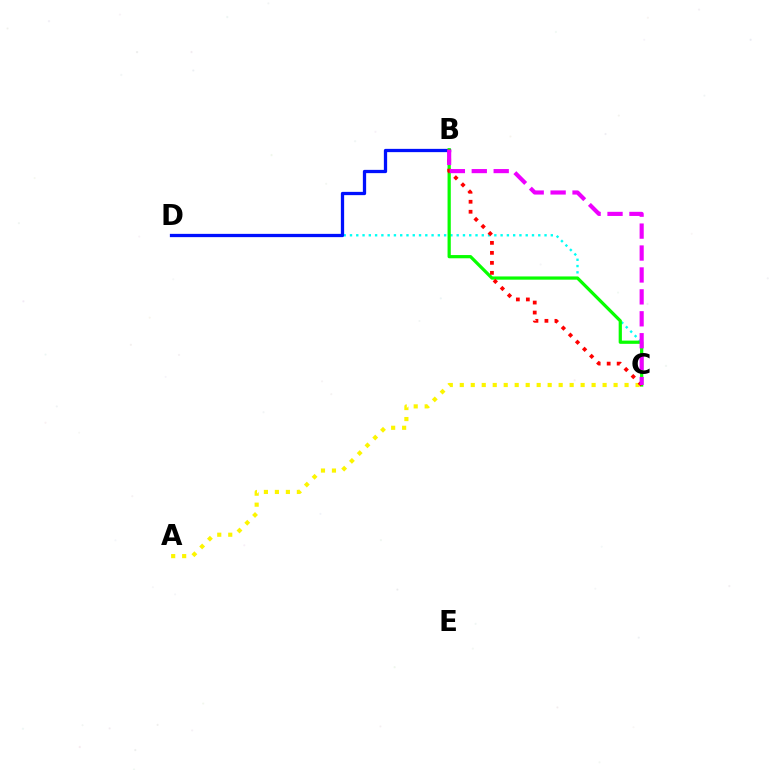{('C', 'D'): [{'color': '#00fff6', 'line_style': 'dotted', 'thickness': 1.71}], ('B', 'D'): [{'color': '#0010ff', 'line_style': 'solid', 'thickness': 2.36}], ('B', 'C'): [{'color': '#08ff00', 'line_style': 'solid', 'thickness': 2.33}, {'color': '#ff0000', 'line_style': 'dotted', 'thickness': 2.72}, {'color': '#ee00ff', 'line_style': 'dashed', 'thickness': 2.98}], ('A', 'C'): [{'color': '#fcf500', 'line_style': 'dotted', 'thickness': 2.99}]}